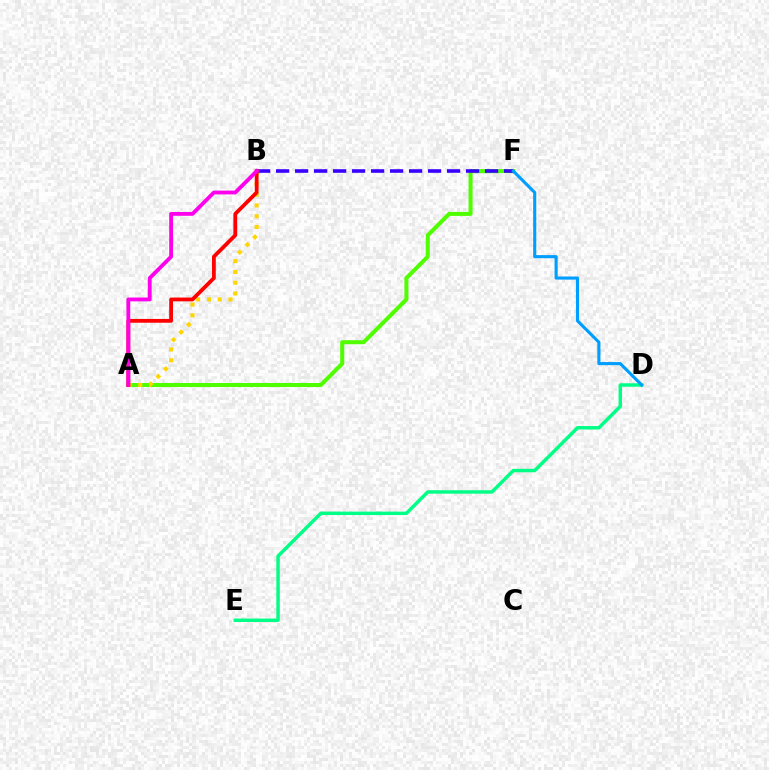{('D', 'E'): [{'color': '#00ff86', 'line_style': 'solid', 'thickness': 2.49}], ('A', 'F'): [{'color': '#4fff00', 'line_style': 'solid', 'thickness': 2.9}], ('A', 'B'): [{'color': '#ffd500', 'line_style': 'dotted', 'thickness': 2.92}, {'color': '#ff0000', 'line_style': 'solid', 'thickness': 2.73}, {'color': '#ff00ed', 'line_style': 'solid', 'thickness': 2.76}], ('B', 'F'): [{'color': '#3700ff', 'line_style': 'dashed', 'thickness': 2.58}], ('D', 'F'): [{'color': '#009eff', 'line_style': 'solid', 'thickness': 2.24}]}